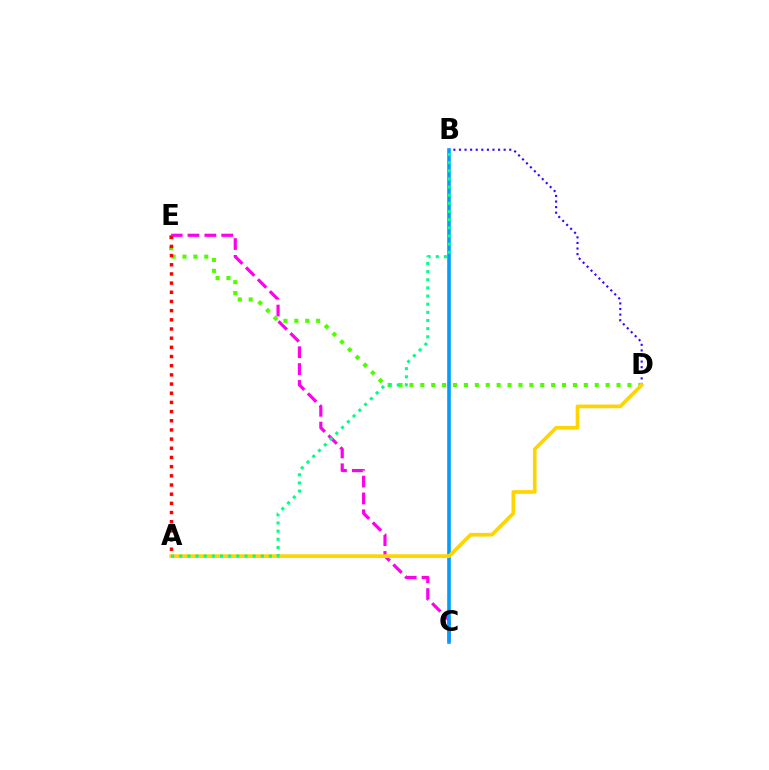{('C', 'E'): [{'color': '#ff00ed', 'line_style': 'dashed', 'thickness': 2.29}], ('B', 'D'): [{'color': '#3700ff', 'line_style': 'dotted', 'thickness': 1.52}], ('D', 'E'): [{'color': '#4fff00', 'line_style': 'dotted', 'thickness': 2.96}], ('B', 'C'): [{'color': '#009eff', 'line_style': 'solid', 'thickness': 2.6}], ('A', 'D'): [{'color': '#ffd500', 'line_style': 'solid', 'thickness': 2.65}], ('A', 'B'): [{'color': '#00ff86', 'line_style': 'dotted', 'thickness': 2.21}], ('A', 'E'): [{'color': '#ff0000', 'line_style': 'dotted', 'thickness': 2.49}]}